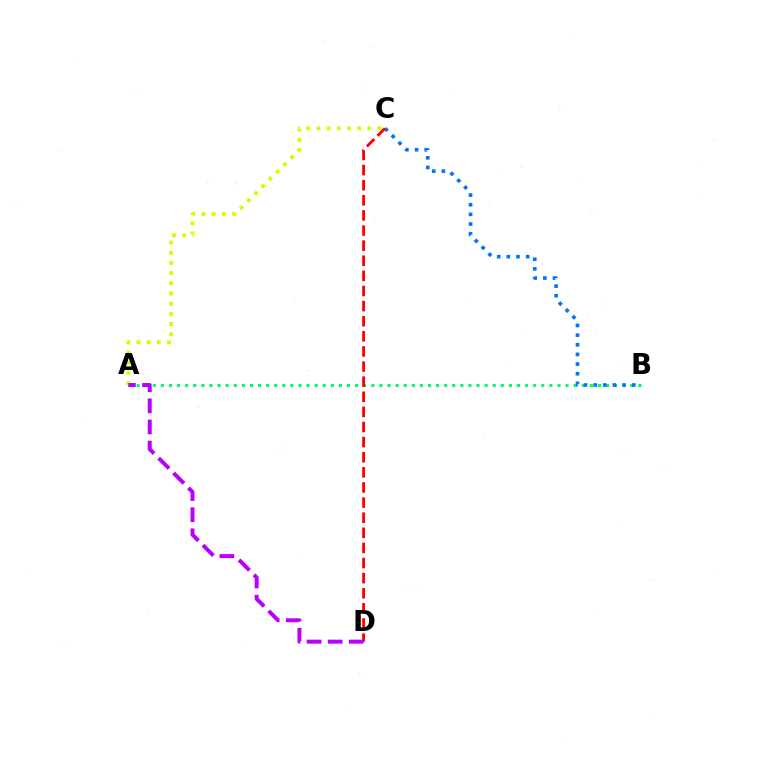{('A', 'C'): [{'color': '#d1ff00', 'line_style': 'dotted', 'thickness': 2.77}], ('A', 'B'): [{'color': '#00ff5c', 'line_style': 'dotted', 'thickness': 2.2}], ('B', 'C'): [{'color': '#0074ff', 'line_style': 'dotted', 'thickness': 2.62}], ('C', 'D'): [{'color': '#ff0000', 'line_style': 'dashed', 'thickness': 2.05}], ('A', 'D'): [{'color': '#b900ff', 'line_style': 'dashed', 'thickness': 2.87}]}